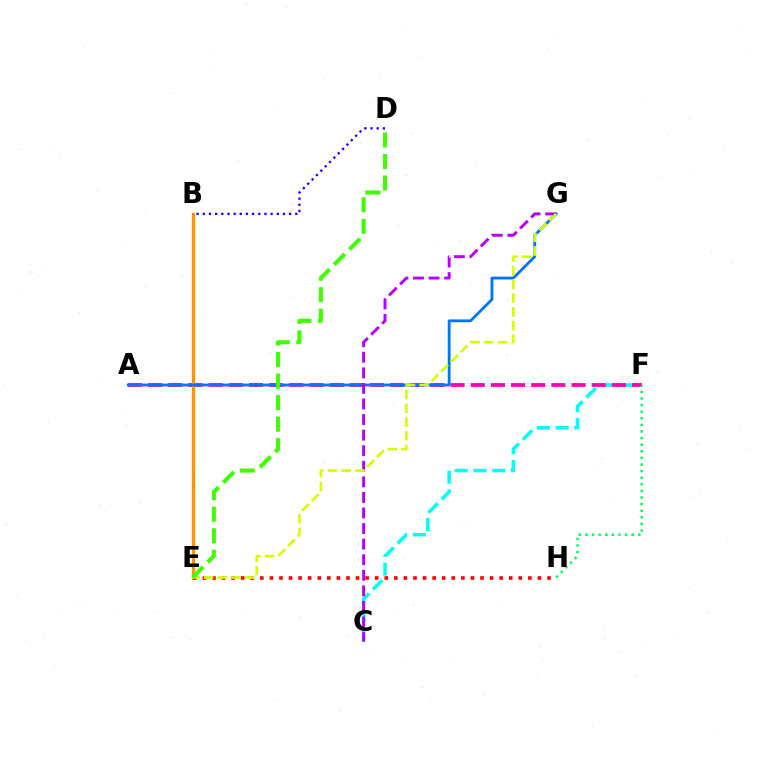{('C', 'F'): [{'color': '#00fff6', 'line_style': 'dashed', 'thickness': 2.54}], ('A', 'F'): [{'color': '#ff00ac', 'line_style': 'dashed', 'thickness': 2.74}], ('F', 'H'): [{'color': '#00ff5c', 'line_style': 'dotted', 'thickness': 1.79}], ('B', 'E'): [{'color': '#ff9400', 'line_style': 'solid', 'thickness': 2.33}], ('A', 'G'): [{'color': '#0074ff', 'line_style': 'solid', 'thickness': 2.03}], ('E', 'H'): [{'color': '#ff0000', 'line_style': 'dotted', 'thickness': 2.6}], ('B', 'D'): [{'color': '#2500ff', 'line_style': 'dotted', 'thickness': 1.67}], ('C', 'G'): [{'color': '#b900ff', 'line_style': 'dashed', 'thickness': 2.12}], ('E', 'G'): [{'color': '#d1ff00', 'line_style': 'dashed', 'thickness': 1.86}], ('D', 'E'): [{'color': '#3dff00', 'line_style': 'dashed', 'thickness': 2.93}]}